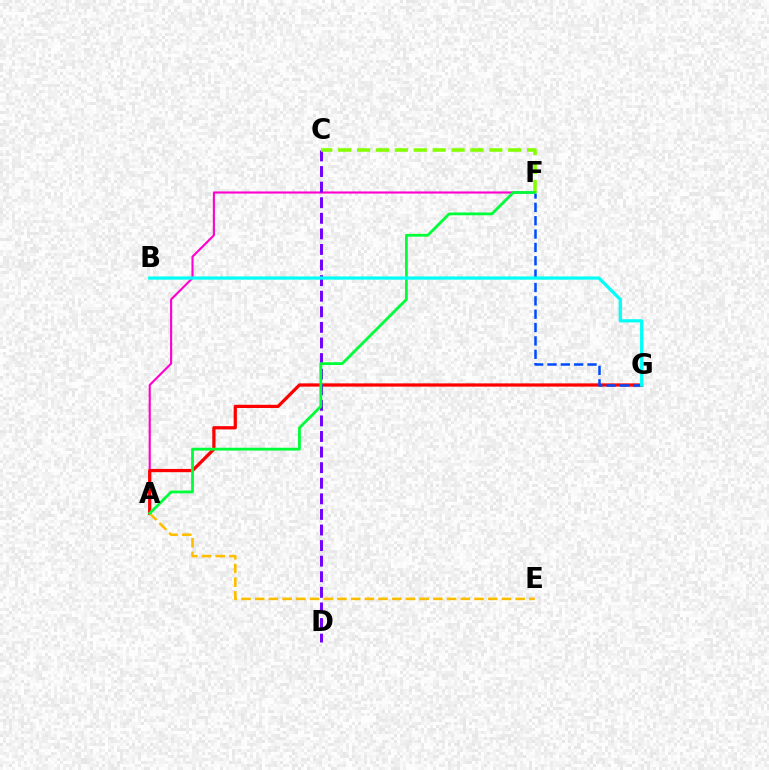{('A', 'F'): [{'color': '#ff00cf', 'line_style': 'solid', 'thickness': 1.53}, {'color': '#00ff39', 'line_style': 'solid', 'thickness': 2.02}], ('A', 'G'): [{'color': '#ff0000', 'line_style': 'solid', 'thickness': 2.33}], ('F', 'G'): [{'color': '#004bff', 'line_style': 'dashed', 'thickness': 1.81}], ('C', 'D'): [{'color': '#7200ff', 'line_style': 'dashed', 'thickness': 2.12}], ('A', 'E'): [{'color': '#ffbd00', 'line_style': 'dashed', 'thickness': 1.86}], ('C', 'F'): [{'color': '#84ff00', 'line_style': 'dashed', 'thickness': 2.57}], ('B', 'G'): [{'color': '#00fff6', 'line_style': 'solid', 'thickness': 2.32}]}